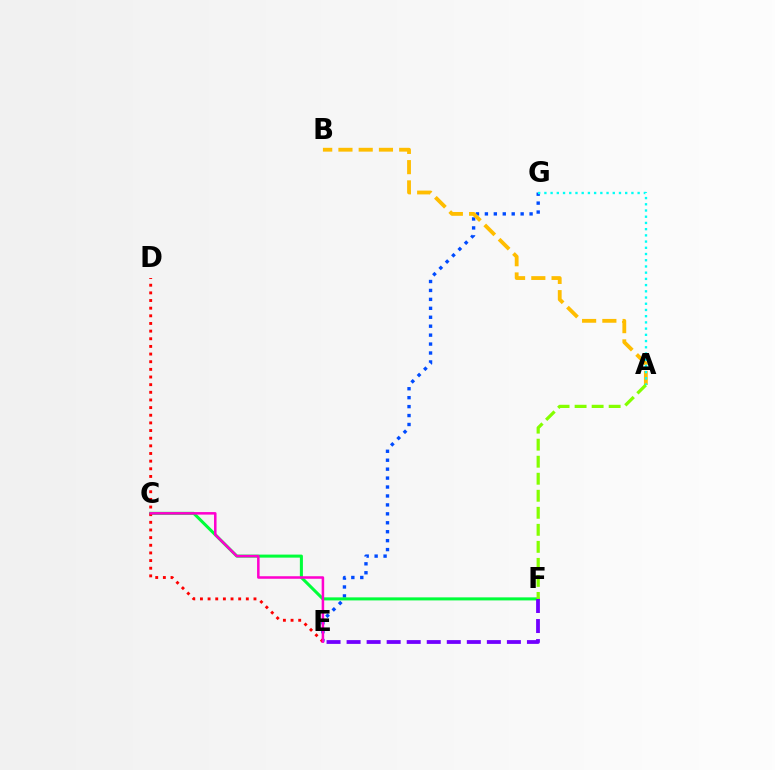{('E', 'G'): [{'color': '#004bff', 'line_style': 'dotted', 'thickness': 2.43}], ('A', 'B'): [{'color': '#ffbd00', 'line_style': 'dashed', 'thickness': 2.75}], ('C', 'F'): [{'color': '#00ff39', 'line_style': 'solid', 'thickness': 2.19}], ('A', 'G'): [{'color': '#00fff6', 'line_style': 'dotted', 'thickness': 1.69}], ('E', 'F'): [{'color': '#7200ff', 'line_style': 'dashed', 'thickness': 2.72}], ('D', 'E'): [{'color': '#ff0000', 'line_style': 'dotted', 'thickness': 2.08}], ('A', 'F'): [{'color': '#84ff00', 'line_style': 'dashed', 'thickness': 2.31}], ('C', 'E'): [{'color': '#ff00cf', 'line_style': 'solid', 'thickness': 1.82}]}